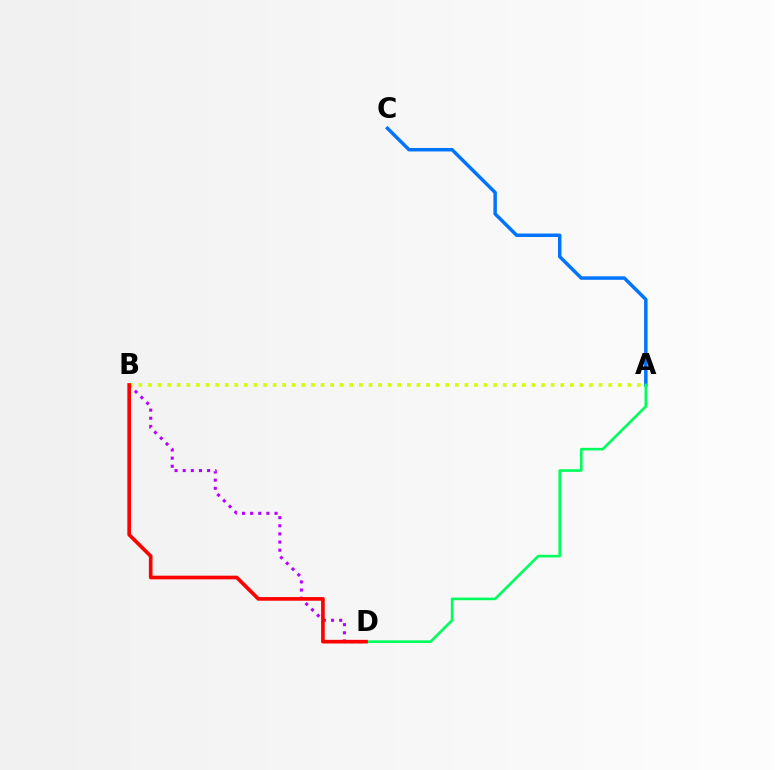{('B', 'D'): [{'color': '#b900ff', 'line_style': 'dotted', 'thickness': 2.21}, {'color': '#ff0000', 'line_style': 'solid', 'thickness': 2.64}], ('A', 'C'): [{'color': '#0074ff', 'line_style': 'solid', 'thickness': 2.49}], ('A', 'B'): [{'color': '#d1ff00', 'line_style': 'dotted', 'thickness': 2.6}], ('A', 'D'): [{'color': '#00ff5c', 'line_style': 'solid', 'thickness': 1.9}]}